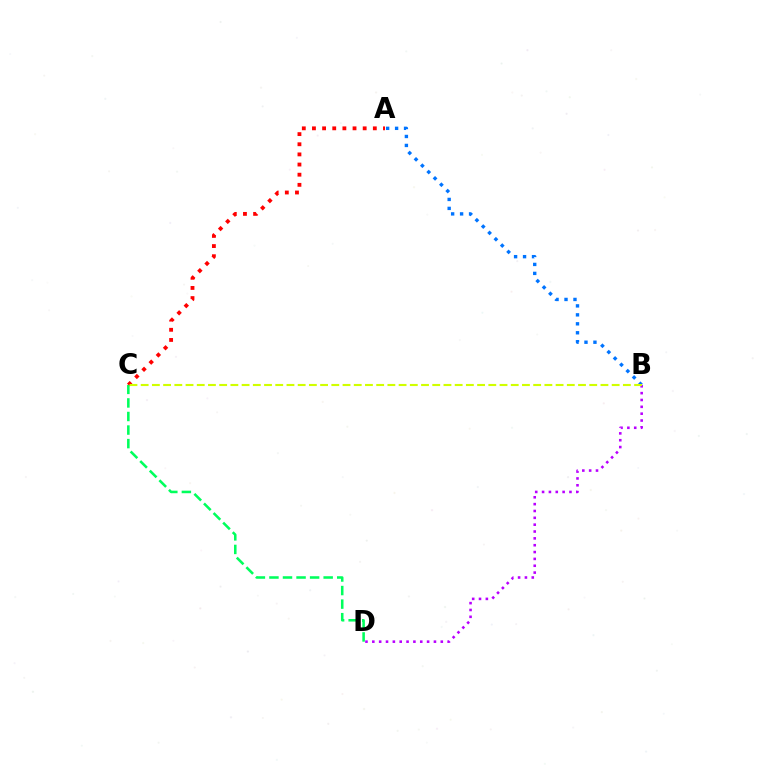{('A', 'C'): [{'color': '#ff0000', 'line_style': 'dotted', 'thickness': 2.76}], ('C', 'D'): [{'color': '#00ff5c', 'line_style': 'dashed', 'thickness': 1.84}], ('A', 'B'): [{'color': '#0074ff', 'line_style': 'dotted', 'thickness': 2.44}], ('B', 'D'): [{'color': '#b900ff', 'line_style': 'dotted', 'thickness': 1.86}], ('B', 'C'): [{'color': '#d1ff00', 'line_style': 'dashed', 'thickness': 1.52}]}